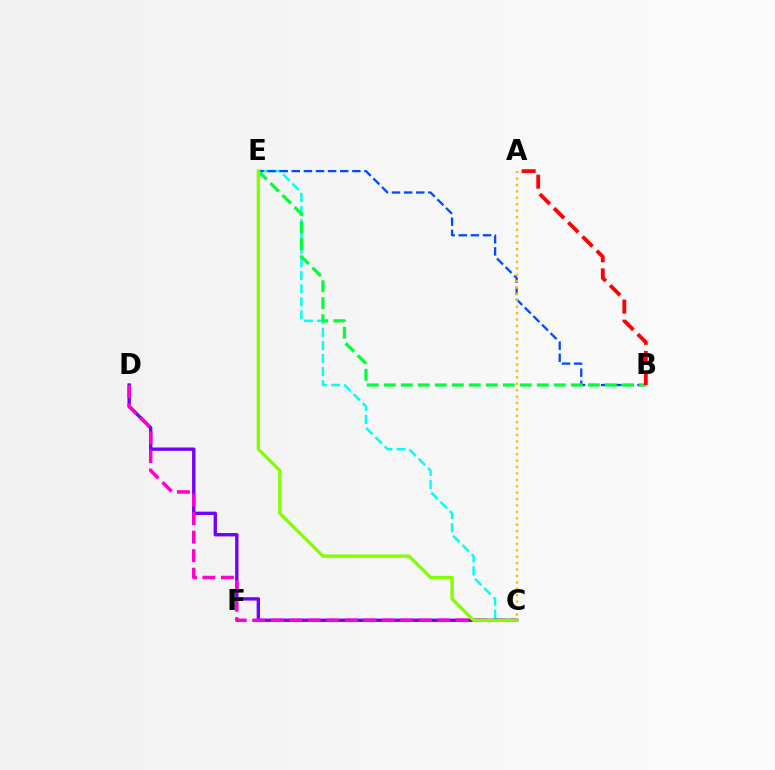{('C', 'E'): [{'color': '#00fff6', 'line_style': 'dashed', 'thickness': 1.77}, {'color': '#84ff00', 'line_style': 'solid', 'thickness': 2.41}], ('C', 'D'): [{'color': '#7200ff', 'line_style': 'solid', 'thickness': 2.42}, {'color': '#ff00cf', 'line_style': 'dashed', 'thickness': 2.51}], ('B', 'E'): [{'color': '#004bff', 'line_style': 'dashed', 'thickness': 1.65}, {'color': '#00ff39', 'line_style': 'dashed', 'thickness': 2.31}], ('A', 'B'): [{'color': '#ff0000', 'line_style': 'dashed', 'thickness': 2.73}], ('A', 'C'): [{'color': '#ffbd00', 'line_style': 'dotted', 'thickness': 1.74}]}